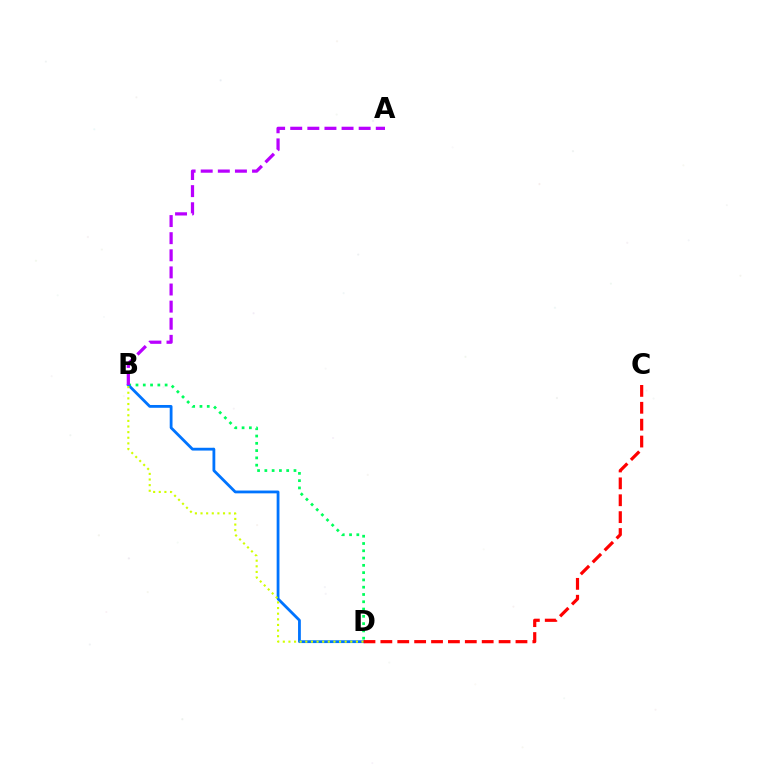{('B', 'D'): [{'color': '#00ff5c', 'line_style': 'dotted', 'thickness': 1.98}, {'color': '#0074ff', 'line_style': 'solid', 'thickness': 2.02}, {'color': '#d1ff00', 'line_style': 'dotted', 'thickness': 1.53}], ('C', 'D'): [{'color': '#ff0000', 'line_style': 'dashed', 'thickness': 2.29}], ('A', 'B'): [{'color': '#b900ff', 'line_style': 'dashed', 'thickness': 2.32}]}